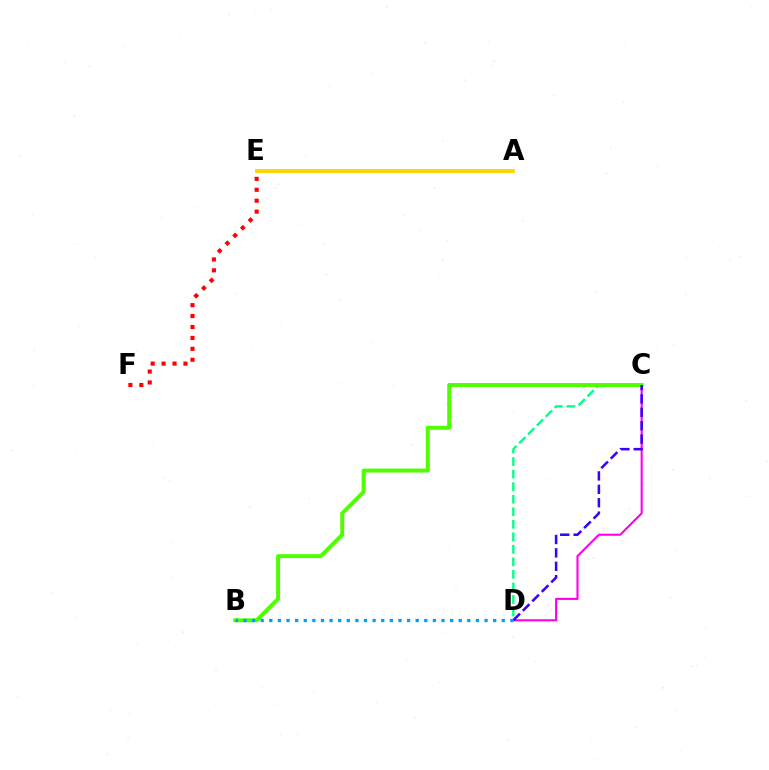{('C', 'D'): [{'color': '#ff00ed', 'line_style': 'solid', 'thickness': 1.52}, {'color': '#00ff86', 'line_style': 'dashed', 'thickness': 1.7}, {'color': '#3700ff', 'line_style': 'dashed', 'thickness': 1.82}], ('E', 'F'): [{'color': '#ff0000', 'line_style': 'dotted', 'thickness': 2.97}], ('B', 'C'): [{'color': '#4fff00', 'line_style': 'solid', 'thickness': 2.84}], ('A', 'E'): [{'color': '#ffd500', 'line_style': 'solid', 'thickness': 2.76}], ('B', 'D'): [{'color': '#009eff', 'line_style': 'dotted', 'thickness': 2.34}]}